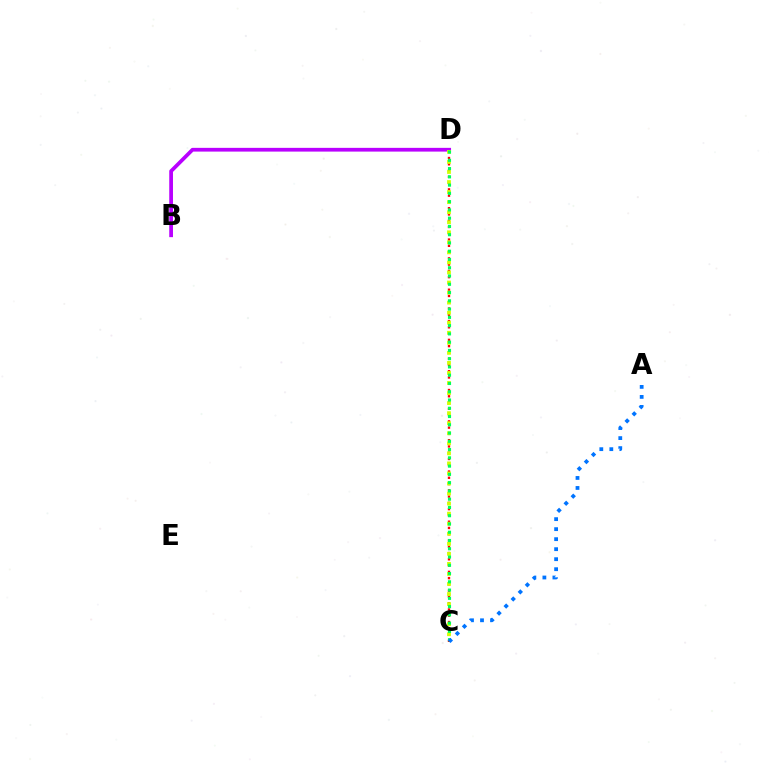{('C', 'D'): [{'color': '#ff0000', 'line_style': 'dotted', 'thickness': 1.7}, {'color': '#d1ff00', 'line_style': 'dotted', 'thickness': 2.73}, {'color': '#00ff5c', 'line_style': 'dotted', 'thickness': 2.25}], ('B', 'D'): [{'color': '#b900ff', 'line_style': 'solid', 'thickness': 2.69}], ('A', 'C'): [{'color': '#0074ff', 'line_style': 'dotted', 'thickness': 2.72}]}